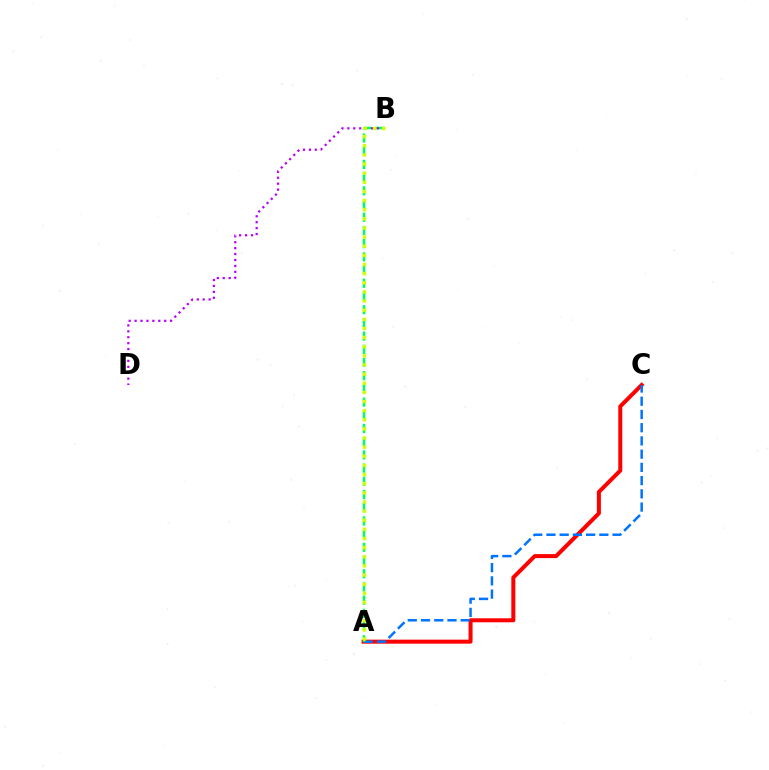{('A', 'C'): [{'color': '#ff0000', 'line_style': 'solid', 'thickness': 2.89}, {'color': '#0074ff', 'line_style': 'dashed', 'thickness': 1.8}], ('A', 'B'): [{'color': '#00ff5c', 'line_style': 'dashed', 'thickness': 1.79}, {'color': '#d1ff00', 'line_style': 'dotted', 'thickness': 2.48}], ('B', 'D'): [{'color': '#b900ff', 'line_style': 'dotted', 'thickness': 1.61}]}